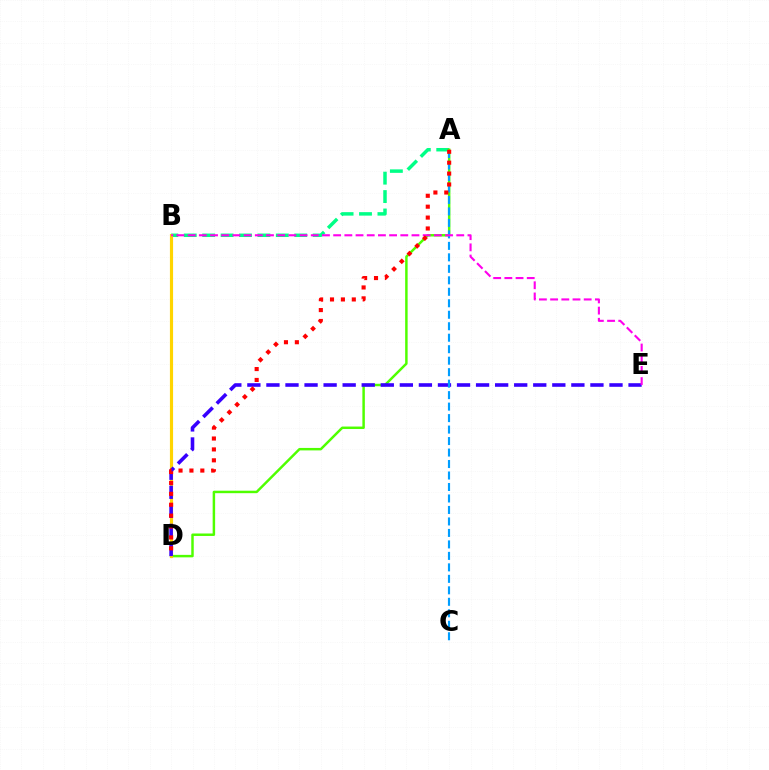{('A', 'B'): [{'color': '#00ff86', 'line_style': 'dashed', 'thickness': 2.5}], ('A', 'D'): [{'color': '#4fff00', 'line_style': 'solid', 'thickness': 1.78}, {'color': '#ff0000', 'line_style': 'dotted', 'thickness': 2.96}], ('B', 'D'): [{'color': '#ffd500', 'line_style': 'solid', 'thickness': 2.27}], ('D', 'E'): [{'color': '#3700ff', 'line_style': 'dashed', 'thickness': 2.59}], ('A', 'C'): [{'color': '#009eff', 'line_style': 'dashed', 'thickness': 1.56}], ('B', 'E'): [{'color': '#ff00ed', 'line_style': 'dashed', 'thickness': 1.52}]}